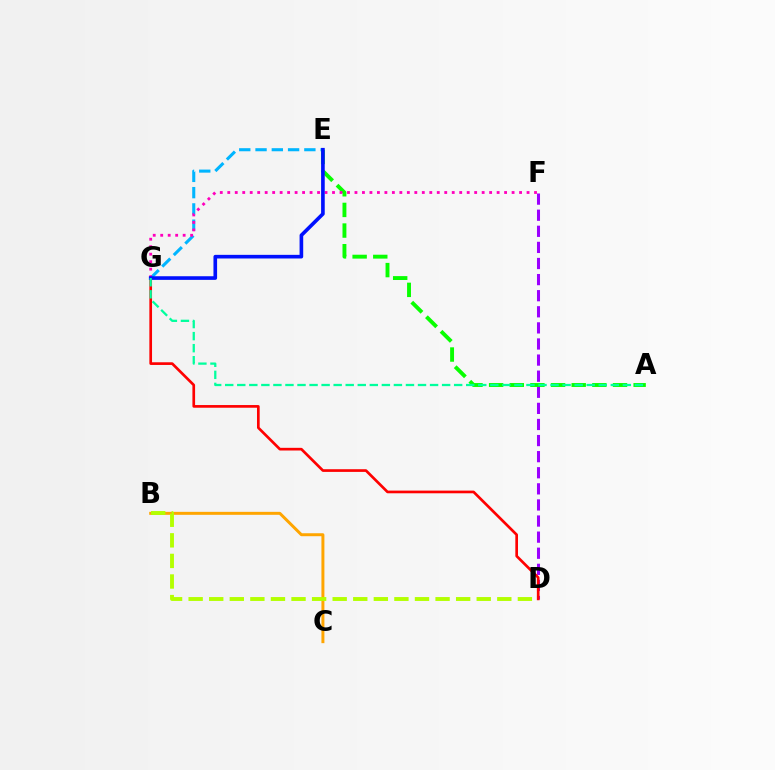{('D', 'F'): [{'color': '#9b00ff', 'line_style': 'dashed', 'thickness': 2.19}], ('E', 'G'): [{'color': '#00b5ff', 'line_style': 'dashed', 'thickness': 2.21}, {'color': '#0010ff', 'line_style': 'solid', 'thickness': 2.62}], ('A', 'E'): [{'color': '#08ff00', 'line_style': 'dashed', 'thickness': 2.8}], ('D', 'G'): [{'color': '#ff0000', 'line_style': 'solid', 'thickness': 1.93}], ('B', 'C'): [{'color': '#ffa500', 'line_style': 'solid', 'thickness': 2.14}], ('F', 'G'): [{'color': '#ff00bd', 'line_style': 'dotted', 'thickness': 2.03}], ('B', 'D'): [{'color': '#b3ff00', 'line_style': 'dashed', 'thickness': 2.8}], ('A', 'G'): [{'color': '#00ff9d', 'line_style': 'dashed', 'thickness': 1.64}]}